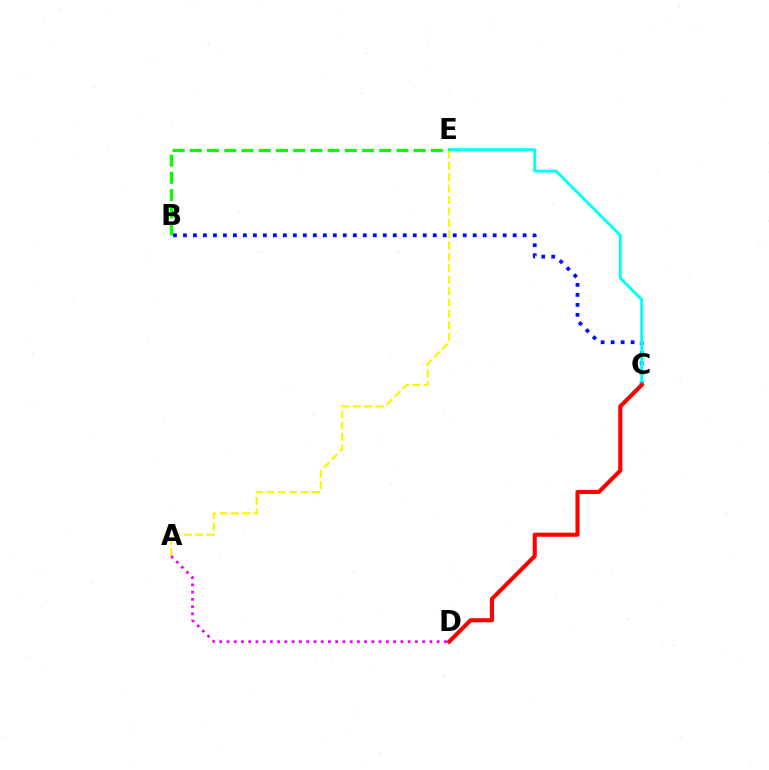{('B', 'C'): [{'color': '#0010ff', 'line_style': 'dotted', 'thickness': 2.71}], ('C', 'E'): [{'color': '#00fff6', 'line_style': 'solid', 'thickness': 2.08}], ('B', 'E'): [{'color': '#08ff00', 'line_style': 'dashed', 'thickness': 2.34}], ('A', 'E'): [{'color': '#fcf500', 'line_style': 'dashed', 'thickness': 1.55}], ('C', 'D'): [{'color': '#ff0000', 'line_style': 'solid', 'thickness': 2.95}], ('A', 'D'): [{'color': '#ee00ff', 'line_style': 'dotted', 'thickness': 1.97}]}